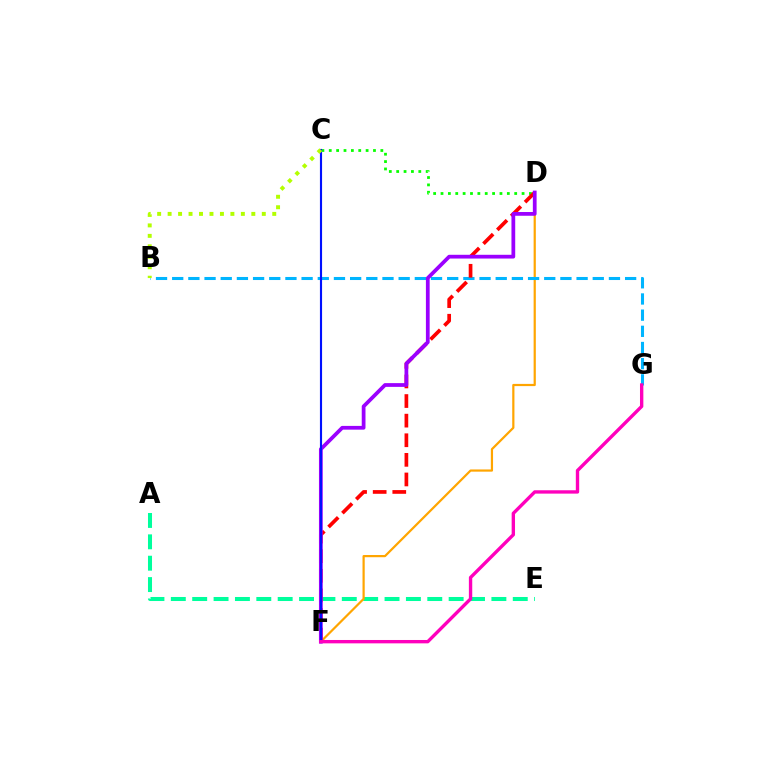{('A', 'E'): [{'color': '#00ff9d', 'line_style': 'dashed', 'thickness': 2.9}], ('D', 'F'): [{'color': '#ffa500', 'line_style': 'solid', 'thickness': 1.59}, {'color': '#ff0000', 'line_style': 'dashed', 'thickness': 2.66}, {'color': '#9b00ff', 'line_style': 'solid', 'thickness': 2.7}], ('B', 'G'): [{'color': '#00b5ff', 'line_style': 'dashed', 'thickness': 2.2}], ('C', 'D'): [{'color': '#08ff00', 'line_style': 'dotted', 'thickness': 2.0}], ('C', 'F'): [{'color': '#0010ff', 'line_style': 'solid', 'thickness': 1.54}], ('B', 'C'): [{'color': '#b3ff00', 'line_style': 'dotted', 'thickness': 2.84}], ('F', 'G'): [{'color': '#ff00bd', 'line_style': 'solid', 'thickness': 2.42}]}